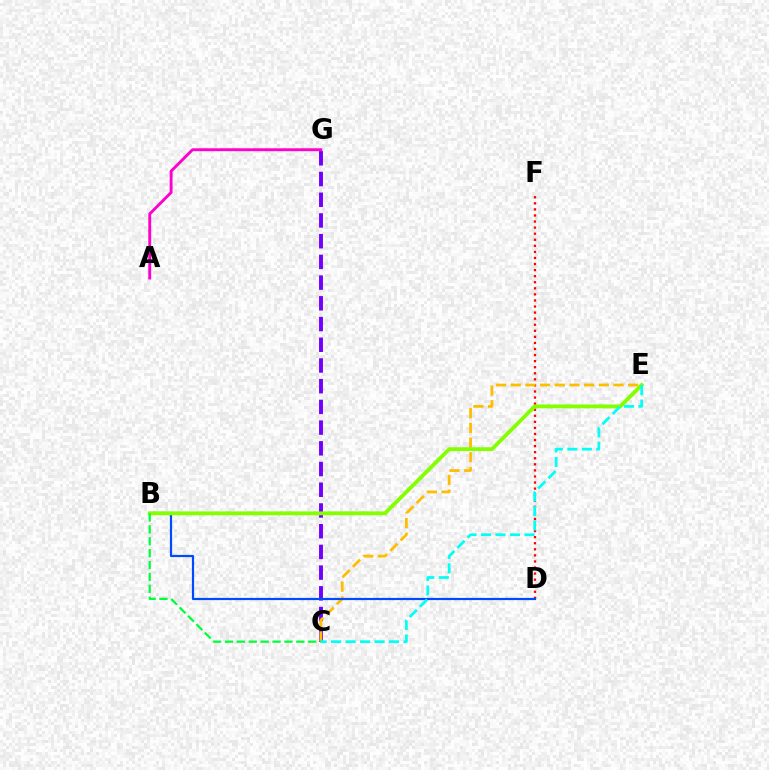{('C', 'G'): [{'color': '#7200ff', 'line_style': 'dashed', 'thickness': 2.81}], ('D', 'F'): [{'color': '#ff0000', 'line_style': 'dotted', 'thickness': 1.65}], ('C', 'E'): [{'color': '#ffbd00', 'line_style': 'dashed', 'thickness': 1.99}, {'color': '#00fff6', 'line_style': 'dashed', 'thickness': 1.97}], ('B', 'D'): [{'color': '#004bff', 'line_style': 'solid', 'thickness': 1.58}], ('A', 'G'): [{'color': '#ff00cf', 'line_style': 'solid', 'thickness': 2.08}], ('B', 'E'): [{'color': '#84ff00', 'line_style': 'solid', 'thickness': 2.76}], ('B', 'C'): [{'color': '#00ff39', 'line_style': 'dashed', 'thickness': 1.62}]}